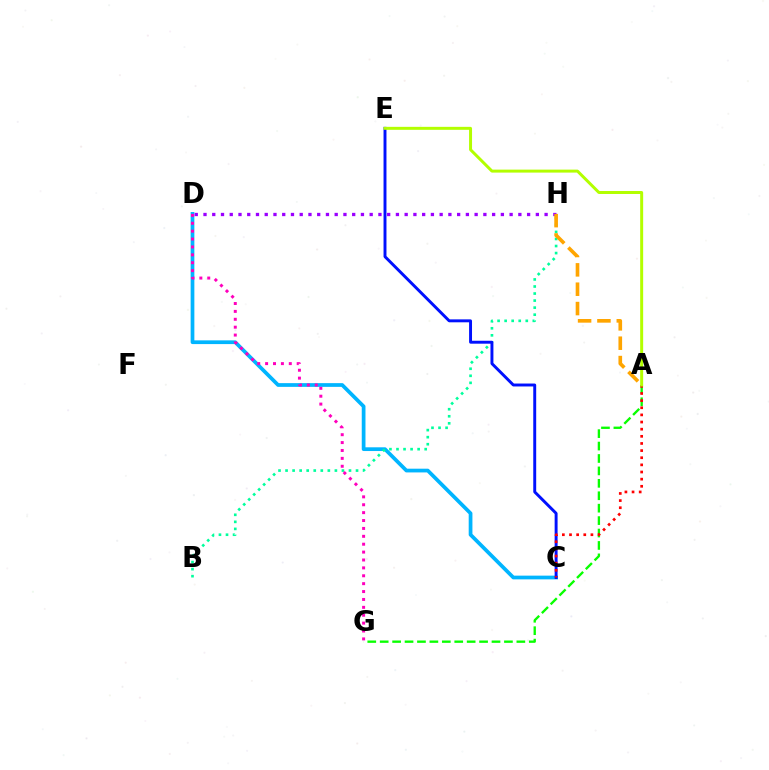{('A', 'G'): [{'color': '#08ff00', 'line_style': 'dashed', 'thickness': 1.69}], ('C', 'D'): [{'color': '#00b5ff', 'line_style': 'solid', 'thickness': 2.69}], ('D', 'H'): [{'color': '#9b00ff', 'line_style': 'dotted', 'thickness': 2.38}], ('B', 'H'): [{'color': '#00ff9d', 'line_style': 'dotted', 'thickness': 1.91}], ('C', 'E'): [{'color': '#0010ff', 'line_style': 'solid', 'thickness': 2.11}], ('A', 'C'): [{'color': '#ff0000', 'line_style': 'dotted', 'thickness': 1.94}], ('A', 'H'): [{'color': '#ffa500', 'line_style': 'dashed', 'thickness': 2.63}], ('D', 'G'): [{'color': '#ff00bd', 'line_style': 'dotted', 'thickness': 2.14}], ('A', 'E'): [{'color': '#b3ff00', 'line_style': 'solid', 'thickness': 2.14}]}